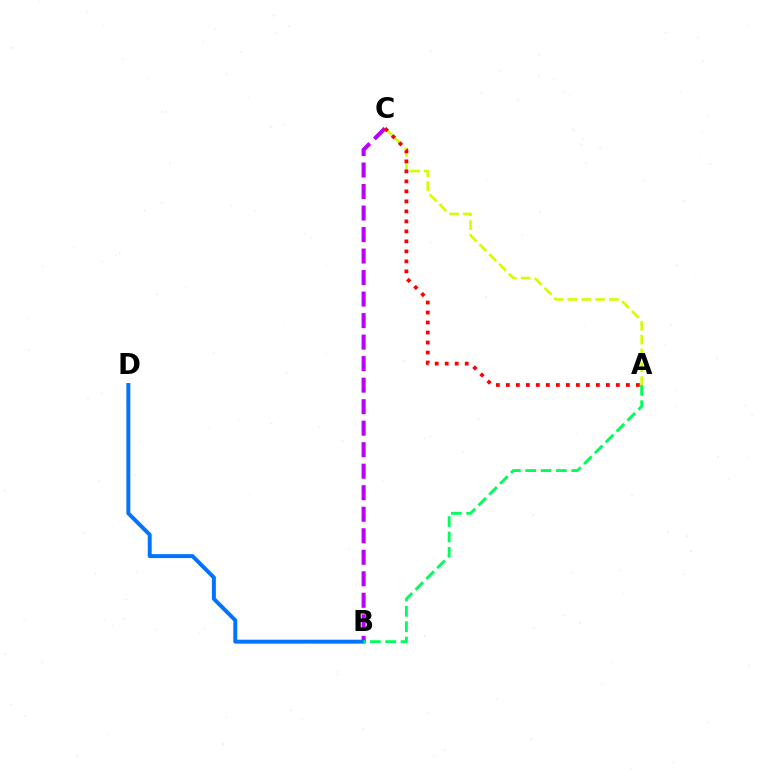{('B', 'C'): [{'color': '#b900ff', 'line_style': 'dashed', 'thickness': 2.92}], ('A', 'C'): [{'color': '#d1ff00', 'line_style': 'dashed', 'thickness': 1.88}, {'color': '#ff0000', 'line_style': 'dotted', 'thickness': 2.72}], ('B', 'D'): [{'color': '#0074ff', 'line_style': 'solid', 'thickness': 2.84}], ('A', 'B'): [{'color': '#00ff5c', 'line_style': 'dashed', 'thickness': 2.09}]}